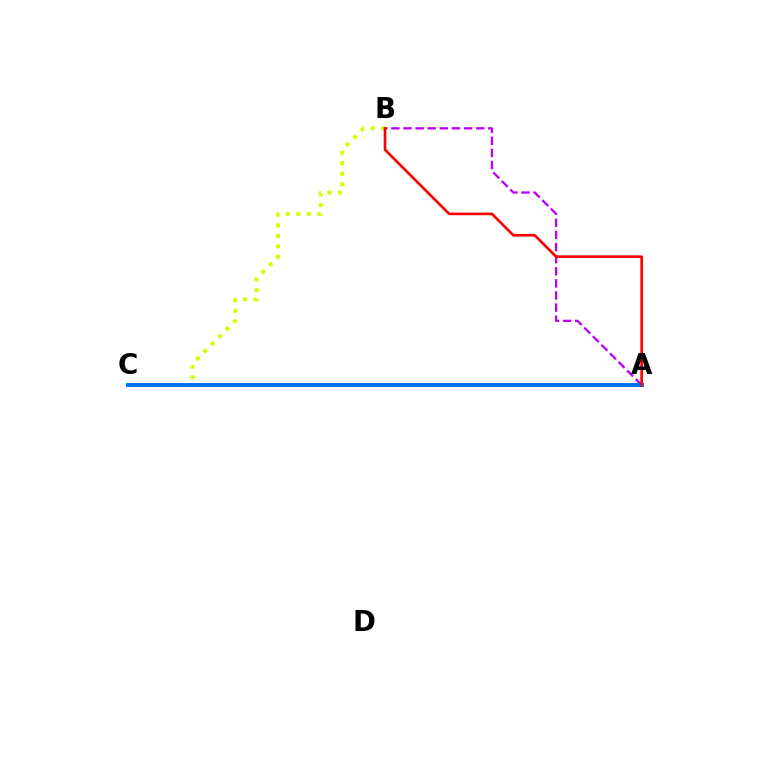{('A', 'C'): [{'color': '#00ff5c', 'line_style': 'dashed', 'thickness': 1.71}, {'color': '#0074ff', 'line_style': 'solid', 'thickness': 2.86}], ('B', 'C'): [{'color': '#d1ff00', 'line_style': 'dotted', 'thickness': 2.86}], ('A', 'B'): [{'color': '#b900ff', 'line_style': 'dashed', 'thickness': 1.65}, {'color': '#ff0000', 'line_style': 'solid', 'thickness': 1.9}]}